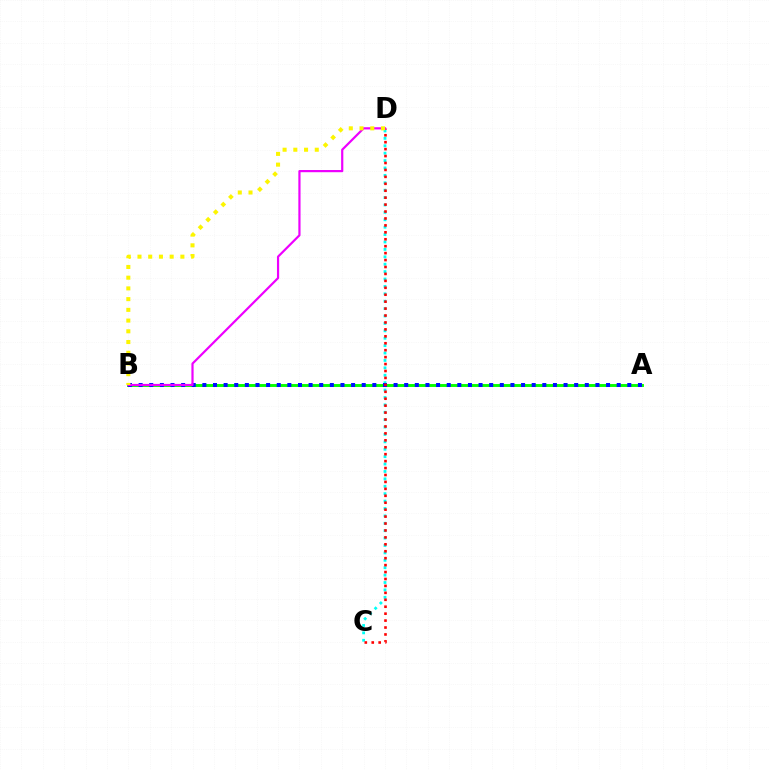{('C', 'D'): [{'color': '#00fff6', 'line_style': 'dotted', 'thickness': 2.01}, {'color': '#ff0000', 'line_style': 'dotted', 'thickness': 1.88}], ('A', 'B'): [{'color': '#08ff00', 'line_style': 'solid', 'thickness': 2.1}, {'color': '#0010ff', 'line_style': 'dotted', 'thickness': 2.89}], ('B', 'D'): [{'color': '#ee00ff', 'line_style': 'solid', 'thickness': 1.58}, {'color': '#fcf500', 'line_style': 'dotted', 'thickness': 2.91}]}